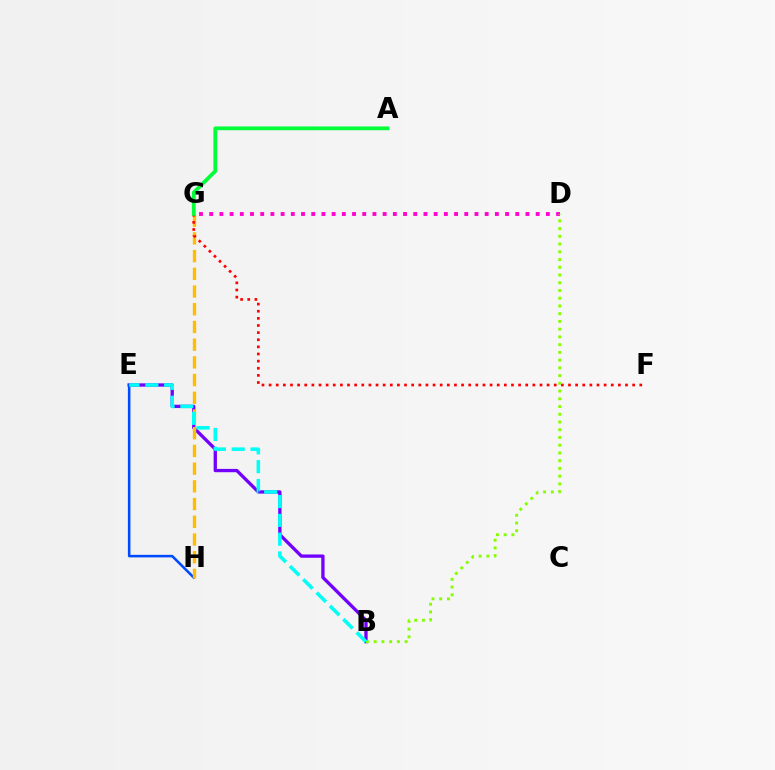{('B', 'E'): [{'color': '#7200ff', 'line_style': 'solid', 'thickness': 2.38}, {'color': '#00fff6', 'line_style': 'dashed', 'thickness': 2.56}], ('E', 'H'): [{'color': '#004bff', 'line_style': 'solid', 'thickness': 1.84}], ('G', 'H'): [{'color': '#ffbd00', 'line_style': 'dashed', 'thickness': 2.41}], ('D', 'G'): [{'color': '#ff00cf', 'line_style': 'dotted', 'thickness': 2.77}], ('F', 'G'): [{'color': '#ff0000', 'line_style': 'dotted', 'thickness': 1.94}], ('B', 'D'): [{'color': '#84ff00', 'line_style': 'dotted', 'thickness': 2.1}], ('A', 'G'): [{'color': '#00ff39', 'line_style': 'solid', 'thickness': 2.71}]}